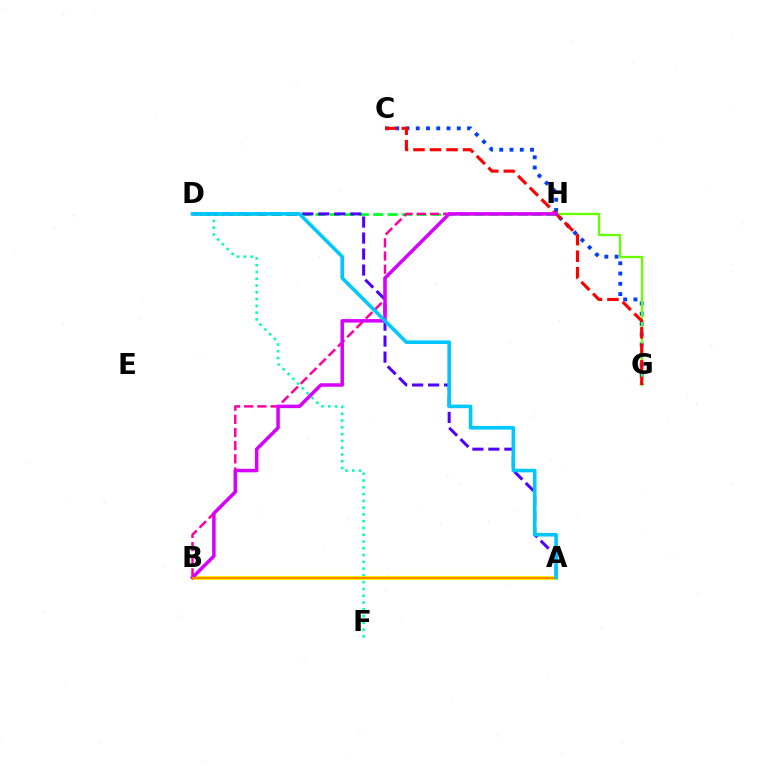{('C', 'G'): [{'color': '#003fff', 'line_style': 'dotted', 'thickness': 2.79}, {'color': '#ff0000', 'line_style': 'dashed', 'thickness': 2.25}], ('G', 'H'): [{'color': '#66ff00', 'line_style': 'solid', 'thickness': 1.65}], ('D', 'H'): [{'color': '#00ff27', 'line_style': 'dashed', 'thickness': 1.96}], ('A', 'D'): [{'color': '#4f00ff', 'line_style': 'dashed', 'thickness': 2.17}, {'color': '#00c7ff', 'line_style': 'solid', 'thickness': 2.59}], ('B', 'H'): [{'color': '#ff00a0', 'line_style': 'dashed', 'thickness': 1.79}, {'color': '#d600ff', 'line_style': 'solid', 'thickness': 2.52}], ('D', 'F'): [{'color': '#00ffaf', 'line_style': 'dotted', 'thickness': 1.84}], ('A', 'B'): [{'color': '#eeff00', 'line_style': 'solid', 'thickness': 2.95}, {'color': '#ff8800', 'line_style': 'solid', 'thickness': 1.61}]}